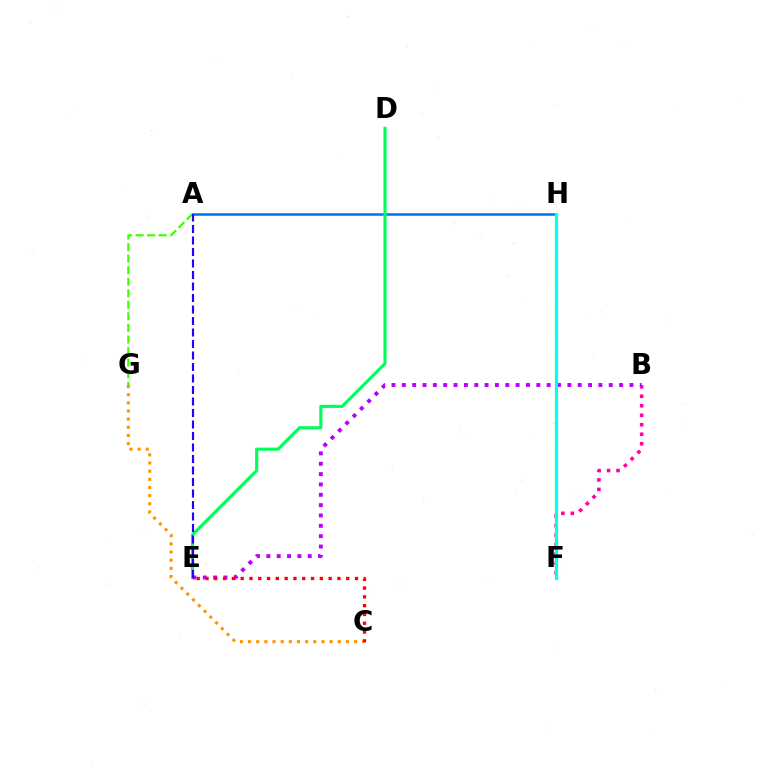{('B', 'F'): [{'color': '#ff00ac', 'line_style': 'dotted', 'thickness': 2.58}], ('A', 'H'): [{'color': '#0074ff', 'line_style': 'solid', 'thickness': 1.84}], ('D', 'E'): [{'color': '#00ff5c', 'line_style': 'solid', 'thickness': 2.25}], ('B', 'E'): [{'color': '#b900ff', 'line_style': 'dotted', 'thickness': 2.81}], ('C', 'G'): [{'color': '#ff9400', 'line_style': 'dotted', 'thickness': 2.22}], ('F', 'H'): [{'color': '#d1ff00', 'line_style': 'dotted', 'thickness': 1.62}, {'color': '#00fff6', 'line_style': 'solid', 'thickness': 2.3}], ('C', 'E'): [{'color': '#ff0000', 'line_style': 'dotted', 'thickness': 2.39}], ('A', 'G'): [{'color': '#3dff00', 'line_style': 'dashed', 'thickness': 1.57}], ('A', 'E'): [{'color': '#2500ff', 'line_style': 'dashed', 'thickness': 1.56}]}